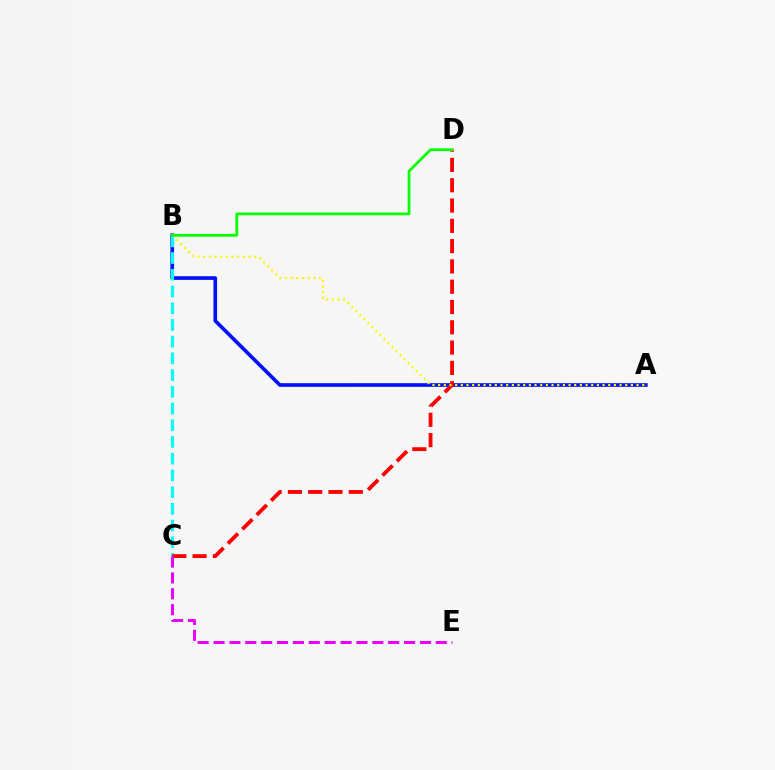{('A', 'B'): [{'color': '#0010ff', 'line_style': 'solid', 'thickness': 2.63}, {'color': '#fcf500', 'line_style': 'dotted', 'thickness': 1.54}], ('B', 'C'): [{'color': '#00fff6', 'line_style': 'dashed', 'thickness': 2.27}], ('C', 'D'): [{'color': '#ff0000', 'line_style': 'dashed', 'thickness': 2.76}], ('C', 'E'): [{'color': '#ee00ff', 'line_style': 'dashed', 'thickness': 2.16}], ('B', 'D'): [{'color': '#08ff00', 'line_style': 'solid', 'thickness': 1.99}]}